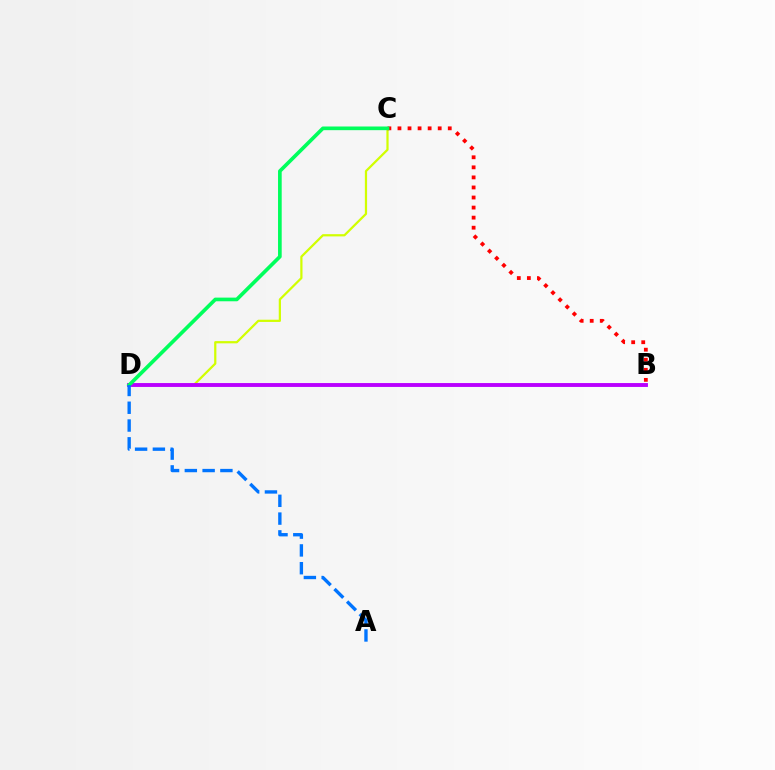{('C', 'D'): [{'color': '#d1ff00', 'line_style': 'solid', 'thickness': 1.6}, {'color': '#00ff5c', 'line_style': 'solid', 'thickness': 2.64}], ('B', 'C'): [{'color': '#ff0000', 'line_style': 'dotted', 'thickness': 2.73}], ('B', 'D'): [{'color': '#b900ff', 'line_style': 'solid', 'thickness': 2.8}], ('A', 'D'): [{'color': '#0074ff', 'line_style': 'dashed', 'thickness': 2.42}]}